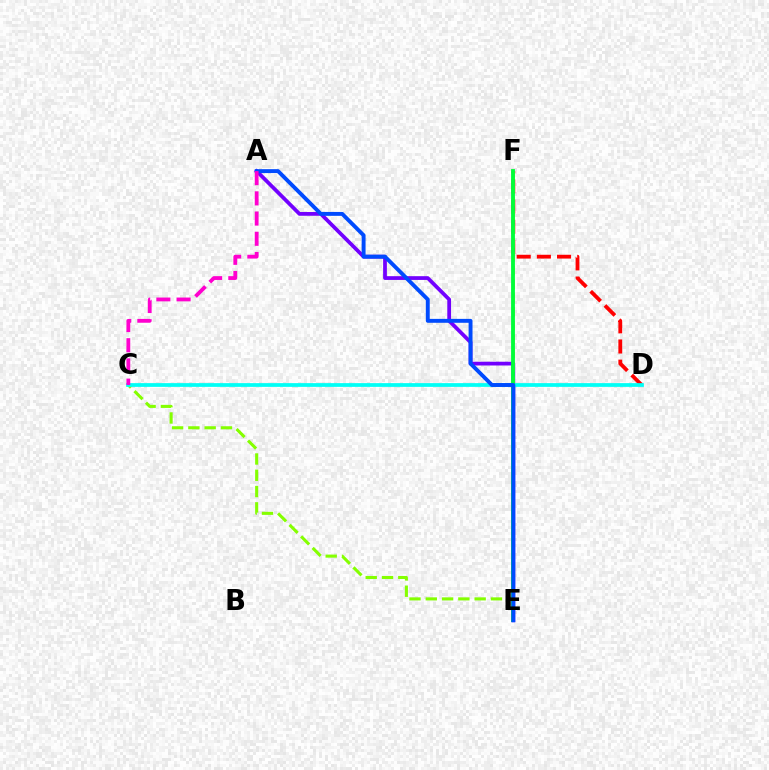{('C', 'E'): [{'color': '#84ff00', 'line_style': 'dashed', 'thickness': 2.21}], ('D', 'F'): [{'color': '#ff0000', 'line_style': 'dashed', 'thickness': 2.74}], ('A', 'E'): [{'color': '#7200ff', 'line_style': 'solid', 'thickness': 2.71}, {'color': '#004bff', 'line_style': 'solid', 'thickness': 2.81}], ('C', 'D'): [{'color': '#00fff6', 'line_style': 'solid', 'thickness': 2.69}], ('E', 'F'): [{'color': '#ffbd00', 'line_style': 'dashed', 'thickness': 1.88}, {'color': '#00ff39', 'line_style': 'solid', 'thickness': 2.76}], ('A', 'C'): [{'color': '#ff00cf', 'line_style': 'dashed', 'thickness': 2.74}]}